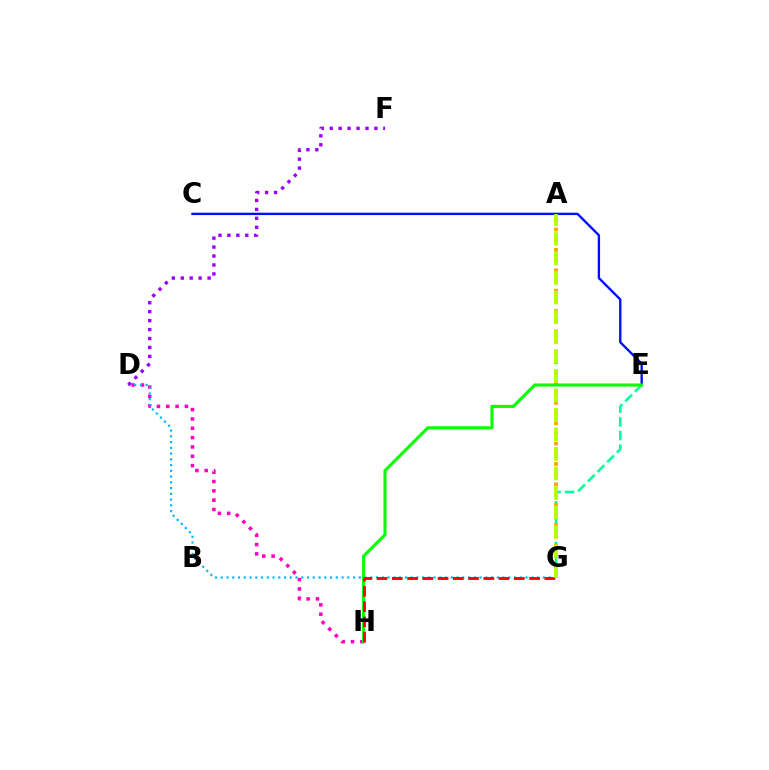{('C', 'E'): [{'color': '#0010ff', 'line_style': 'solid', 'thickness': 1.7}], ('D', 'H'): [{'color': '#ff00bd', 'line_style': 'dotted', 'thickness': 2.53}], ('E', 'G'): [{'color': '#00ff9d', 'line_style': 'dashed', 'thickness': 1.86}], ('A', 'G'): [{'color': '#ffa500', 'line_style': 'dotted', 'thickness': 2.77}, {'color': '#b3ff00', 'line_style': 'dashed', 'thickness': 2.66}], ('D', 'G'): [{'color': '#00b5ff', 'line_style': 'dotted', 'thickness': 1.56}], ('E', 'H'): [{'color': '#08ff00', 'line_style': 'solid', 'thickness': 2.23}], ('G', 'H'): [{'color': '#ff0000', 'line_style': 'dashed', 'thickness': 2.07}], ('D', 'F'): [{'color': '#9b00ff', 'line_style': 'dotted', 'thickness': 2.43}]}